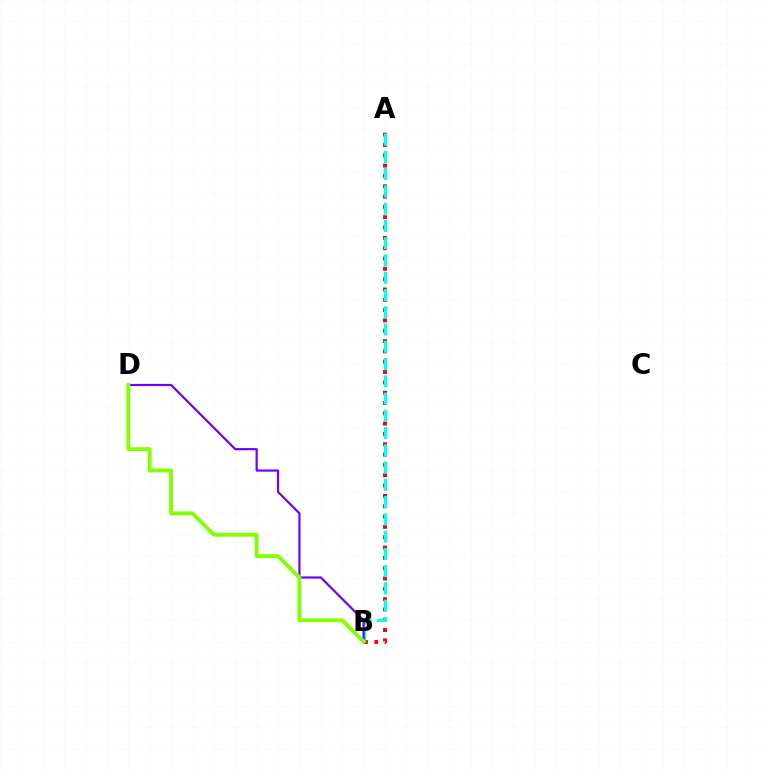{('A', 'B'): [{'color': '#ff0000', 'line_style': 'dotted', 'thickness': 2.8}, {'color': '#00fff6', 'line_style': 'dashed', 'thickness': 2.34}], ('B', 'D'): [{'color': '#7200ff', 'line_style': 'solid', 'thickness': 1.59}, {'color': '#84ff00', 'line_style': 'solid', 'thickness': 2.78}]}